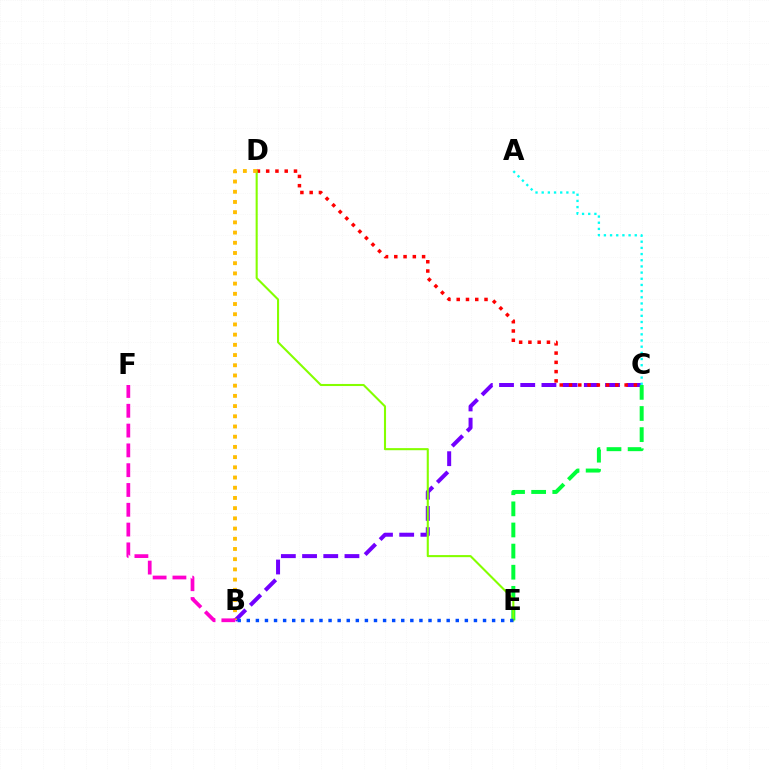{('B', 'C'): [{'color': '#7200ff', 'line_style': 'dashed', 'thickness': 2.88}], ('C', 'E'): [{'color': '#00ff39', 'line_style': 'dashed', 'thickness': 2.87}], ('C', 'D'): [{'color': '#ff0000', 'line_style': 'dotted', 'thickness': 2.52}], ('D', 'E'): [{'color': '#84ff00', 'line_style': 'solid', 'thickness': 1.51}], ('A', 'C'): [{'color': '#00fff6', 'line_style': 'dotted', 'thickness': 1.68}], ('B', 'D'): [{'color': '#ffbd00', 'line_style': 'dotted', 'thickness': 2.77}], ('B', 'E'): [{'color': '#004bff', 'line_style': 'dotted', 'thickness': 2.47}], ('B', 'F'): [{'color': '#ff00cf', 'line_style': 'dashed', 'thickness': 2.69}]}